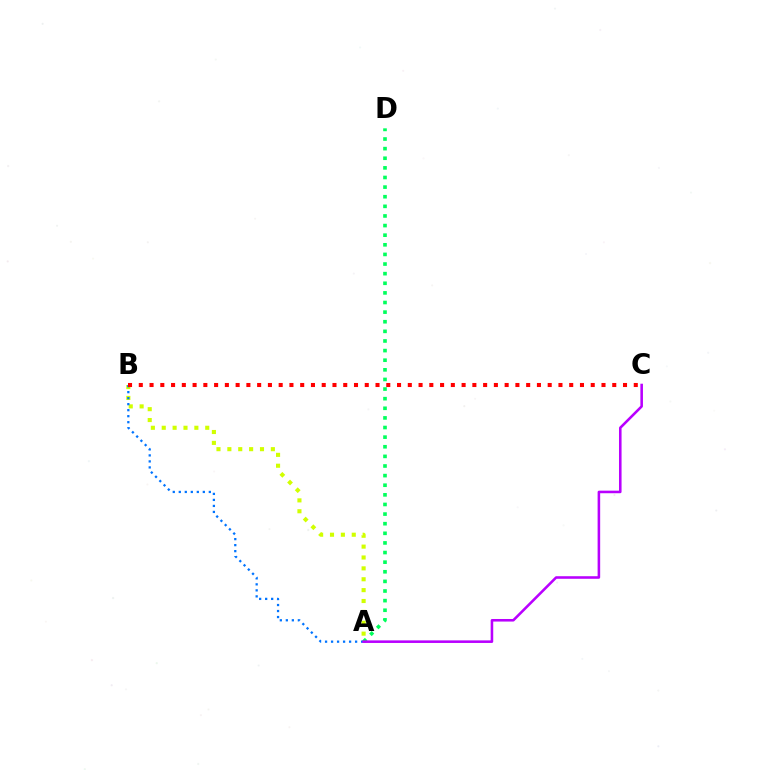{('A', 'B'): [{'color': '#d1ff00', 'line_style': 'dotted', 'thickness': 2.96}, {'color': '#0074ff', 'line_style': 'dotted', 'thickness': 1.63}], ('A', 'D'): [{'color': '#00ff5c', 'line_style': 'dotted', 'thickness': 2.61}], ('A', 'C'): [{'color': '#b900ff', 'line_style': 'solid', 'thickness': 1.85}], ('B', 'C'): [{'color': '#ff0000', 'line_style': 'dotted', 'thickness': 2.92}]}